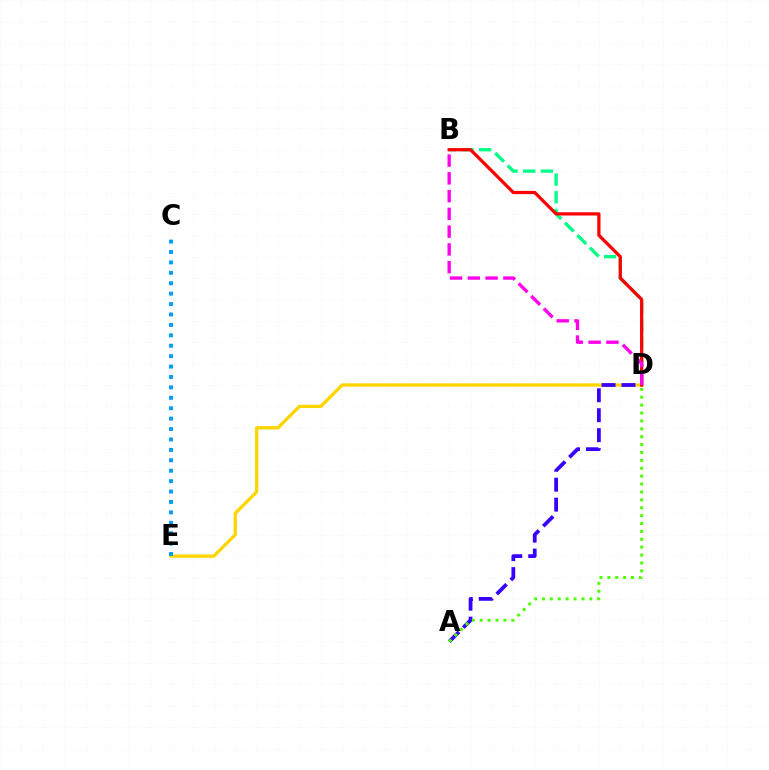{('D', 'E'): [{'color': '#ffd500', 'line_style': 'solid', 'thickness': 2.38}], ('A', 'D'): [{'color': '#3700ff', 'line_style': 'dashed', 'thickness': 2.71}, {'color': '#4fff00', 'line_style': 'dotted', 'thickness': 2.14}], ('B', 'D'): [{'color': '#00ff86', 'line_style': 'dashed', 'thickness': 2.4}, {'color': '#ff0000', 'line_style': 'solid', 'thickness': 2.33}, {'color': '#ff00ed', 'line_style': 'dashed', 'thickness': 2.41}], ('C', 'E'): [{'color': '#009eff', 'line_style': 'dotted', 'thickness': 2.83}]}